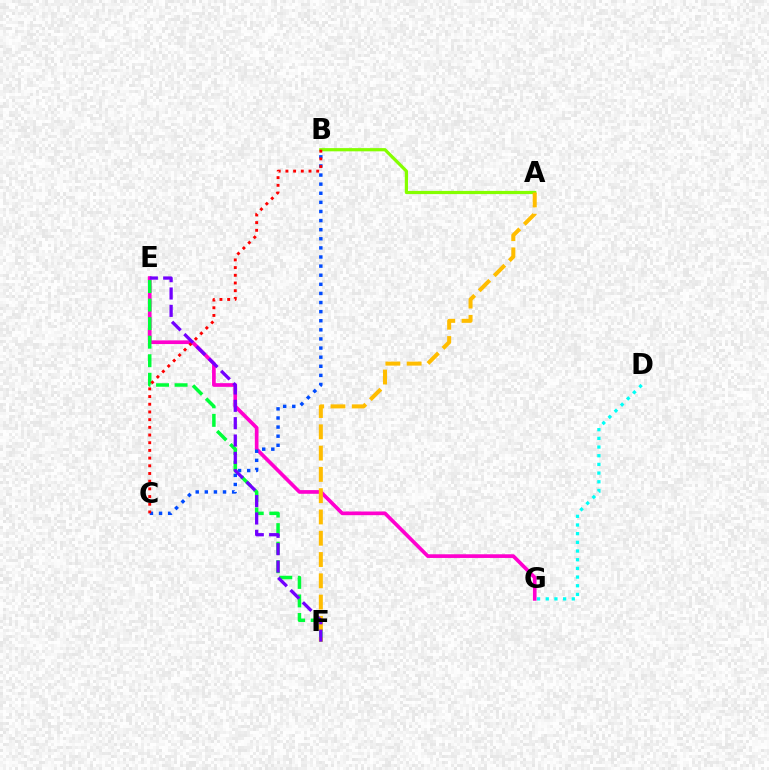{('E', 'G'): [{'color': '#ff00cf', 'line_style': 'solid', 'thickness': 2.65}], ('B', 'C'): [{'color': '#004bff', 'line_style': 'dotted', 'thickness': 2.47}, {'color': '#ff0000', 'line_style': 'dotted', 'thickness': 2.09}], ('E', 'F'): [{'color': '#00ff39', 'line_style': 'dashed', 'thickness': 2.52}, {'color': '#7200ff', 'line_style': 'dashed', 'thickness': 2.36}], ('A', 'B'): [{'color': '#84ff00', 'line_style': 'solid', 'thickness': 2.31}], ('D', 'G'): [{'color': '#00fff6', 'line_style': 'dotted', 'thickness': 2.36}], ('A', 'F'): [{'color': '#ffbd00', 'line_style': 'dashed', 'thickness': 2.89}]}